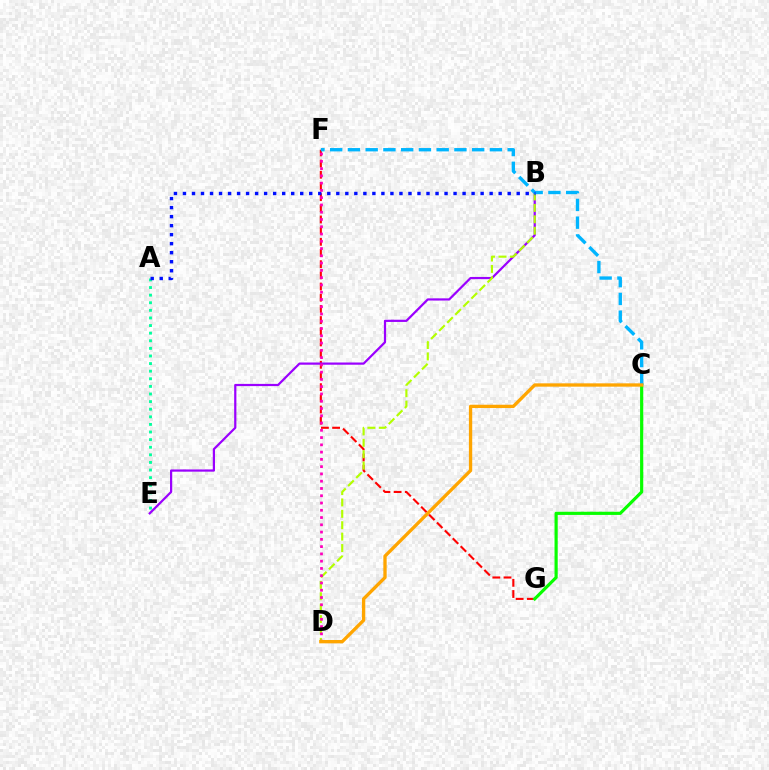{('F', 'G'): [{'color': '#ff0000', 'line_style': 'dashed', 'thickness': 1.52}], ('A', 'E'): [{'color': '#00ff9d', 'line_style': 'dotted', 'thickness': 2.07}], ('B', 'E'): [{'color': '#9b00ff', 'line_style': 'solid', 'thickness': 1.6}], ('B', 'D'): [{'color': '#b3ff00', 'line_style': 'dashed', 'thickness': 1.55}], ('C', 'G'): [{'color': '#08ff00', 'line_style': 'solid', 'thickness': 2.29}], ('C', 'F'): [{'color': '#00b5ff', 'line_style': 'dashed', 'thickness': 2.41}], ('A', 'B'): [{'color': '#0010ff', 'line_style': 'dotted', 'thickness': 2.45}], ('D', 'F'): [{'color': '#ff00bd', 'line_style': 'dotted', 'thickness': 1.98}], ('C', 'D'): [{'color': '#ffa500', 'line_style': 'solid', 'thickness': 2.39}]}